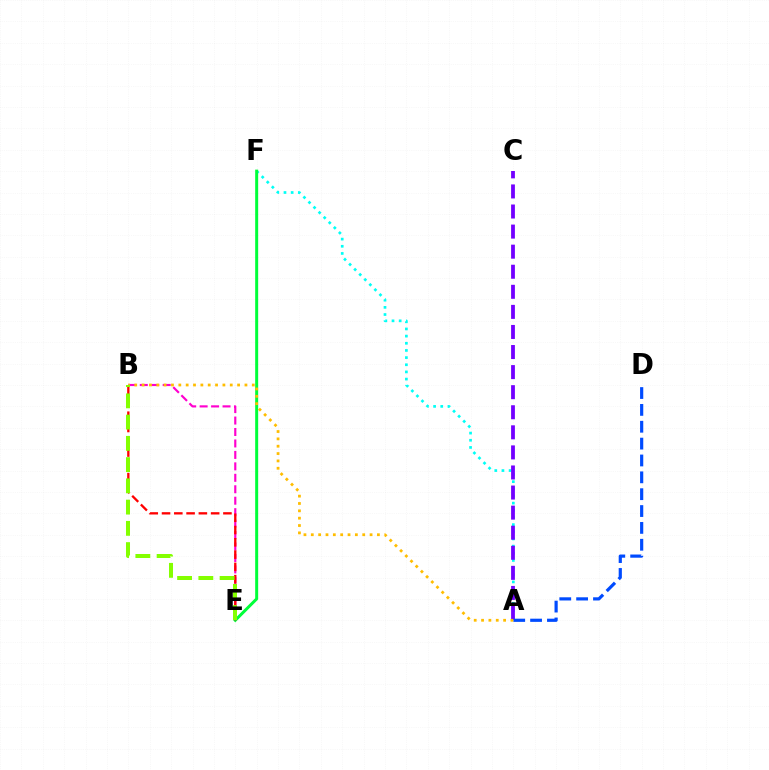{('A', 'F'): [{'color': '#00fff6', 'line_style': 'dotted', 'thickness': 1.95}], ('A', 'C'): [{'color': '#7200ff', 'line_style': 'dashed', 'thickness': 2.73}], ('E', 'F'): [{'color': '#00ff39', 'line_style': 'solid', 'thickness': 2.15}], ('B', 'E'): [{'color': '#ff00cf', 'line_style': 'dashed', 'thickness': 1.56}, {'color': '#ff0000', 'line_style': 'dashed', 'thickness': 1.67}, {'color': '#84ff00', 'line_style': 'dashed', 'thickness': 2.89}], ('A', 'D'): [{'color': '#004bff', 'line_style': 'dashed', 'thickness': 2.29}], ('A', 'B'): [{'color': '#ffbd00', 'line_style': 'dotted', 'thickness': 2.0}]}